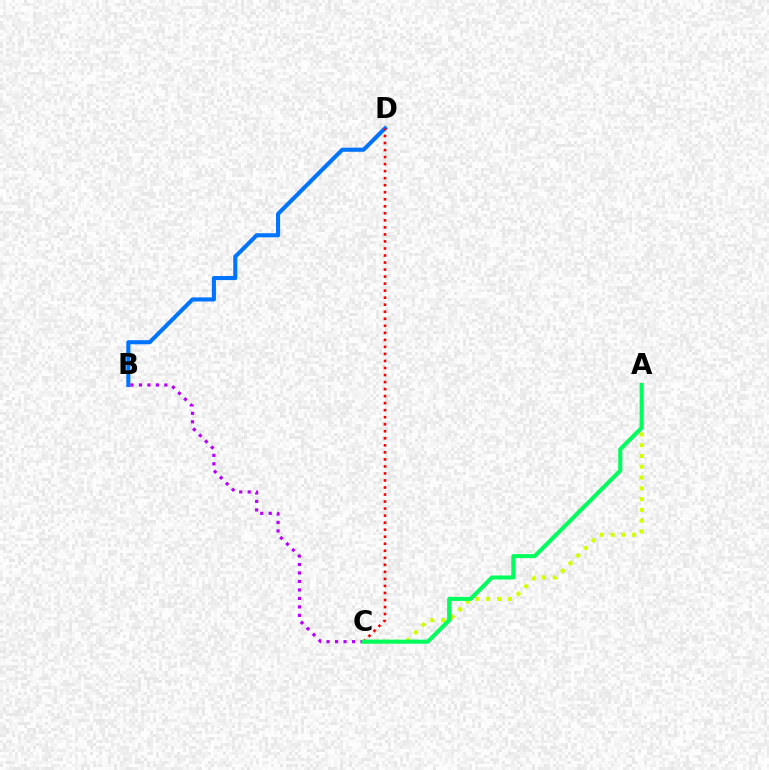{('B', 'D'): [{'color': '#0074ff', 'line_style': 'solid', 'thickness': 2.94}], ('A', 'C'): [{'color': '#d1ff00', 'line_style': 'dotted', 'thickness': 2.93}, {'color': '#00ff5c', 'line_style': 'solid', 'thickness': 2.92}], ('B', 'C'): [{'color': '#b900ff', 'line_style': 'dotted', 'thickness': 2.3}], ('C', 'D'): [{'color': '#ff0000', 'line_style': 'dotted', 'thickness': 1.91}]}